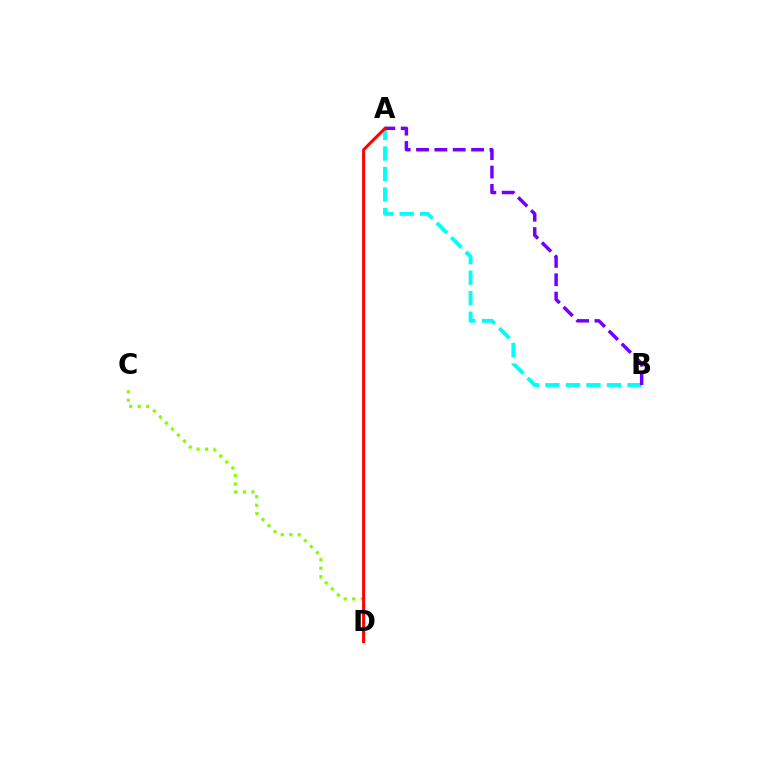{('A', 'B'): [{'color': '#00fff6', 'line_style': 'dashed', 'thickness': 2.79}, {'color': '#7200ff', 'line_style': 'dashed', 'thickness': 2.49}], ('C', 'D'): [{'color': '#84ff00', 'line_style': 'dotted', 'thickness': 2.31}], ('A', 'D'): [{'color': '#ff0000', 'line_style': 'solid', 'thickness': 2.16}]}